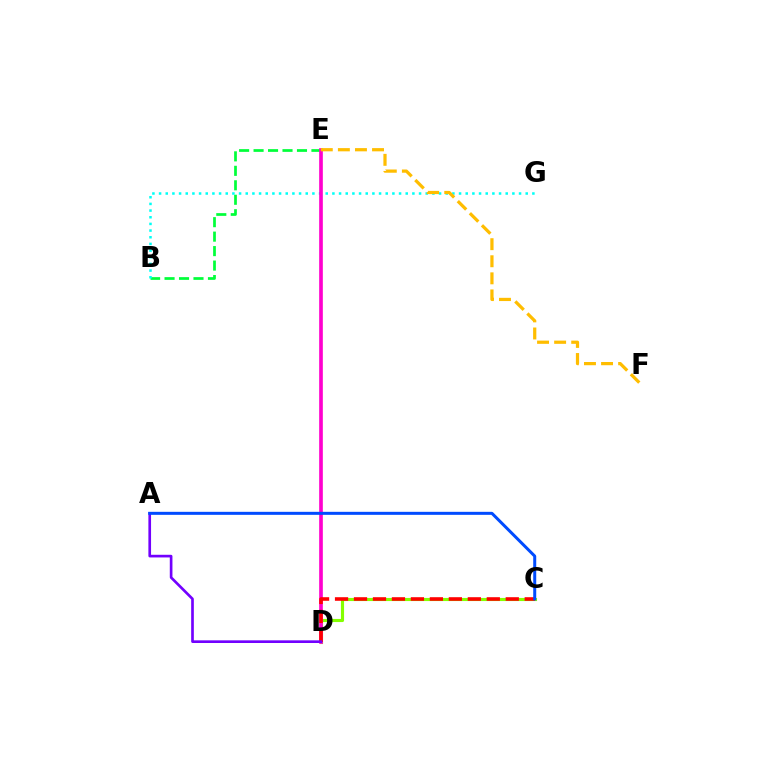{('C', 'D'): [{'color': '#84ff00', 'line_style': 'solid', 'thickness': 2.25}, {'color': '#ff0000', 'line_style': 'dashed', 'thickness': 2.58}], ('B', 'E'): [{'color': '#00ff39', 'line_style': 'dashed', 'thickness': 1.97}], ('B', 'G'): [{'color': '#00fff6', 'line_style': 'dotted', 'thickness': 1.81}], ('D', 'E'): [{'color': '#ff00cf', 'line_style': 'solid', 'thickness': 2.64}], ('E', 'F'): [{'color': '#ffbd00', 'line_style': 'dashed', 'thickness': 2.32}], ('A', 'D'): [{'color': '#7200ff', 'line_style': 'solid', 'thickness': 1.92}], ('A', 'C'): [{'color': '#004bff', 'line_style': 'solid', 'thickness': 2.16}]}